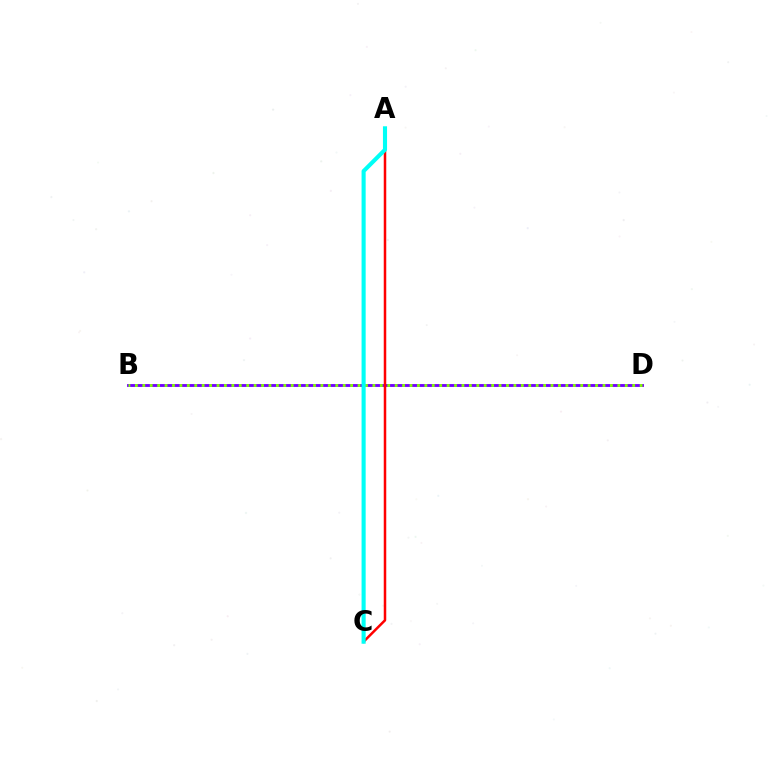{('B', 'D'): [{'color': '#7200ff', 'line_style': 'solid', 'thickness': 2.06}, {'color': '#84ff00', 'line_style': 'dotted', 'thickness': 2.02}], ('A', 'C'): [{'color': '#ff0000', 'line_style': 'solid', 'thickness': 1.8}, {'color': '#00fff6', 'line_style': 'solid', 'thickness': 2.95}]}